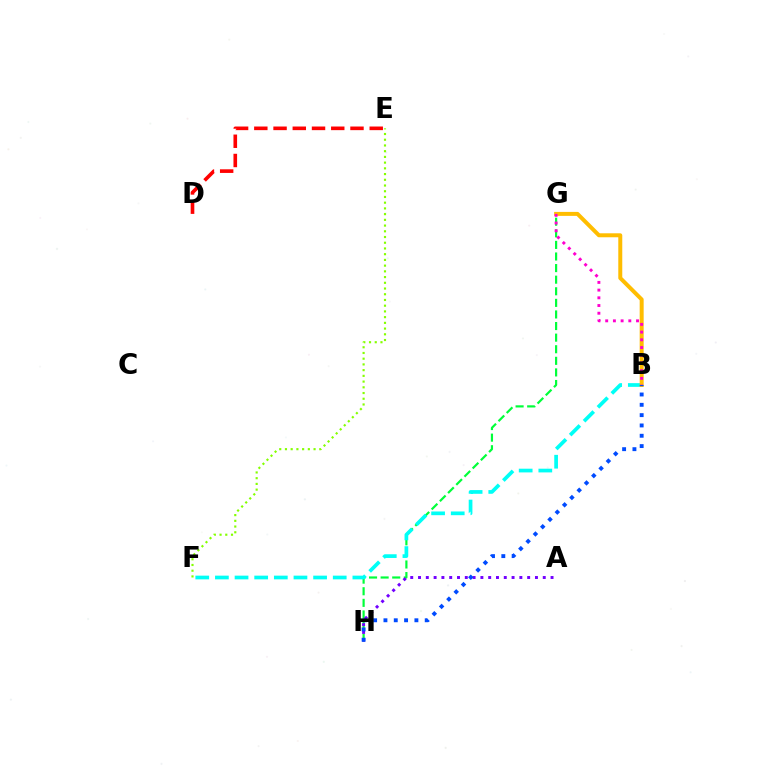{('G', 'H'): [{'color': '#00ff39', 'line_style': 'dashed', 'thickness': 1.57}], ('B', 'F'): [{'color': '#00fff6', 'line_style': 'dashed', 'thickness': 2.67}], ('A', 'H'): [{'color': '#7200ff', 'line_style': 'dotted', 'thickness': 2.12}], ('D', 'E'): [{'color': '#ff0000', 'line_style': 'dashed', 'thickness': 2.61}], ('E', 'F'): [{'color': '#84ff00', 'line_style': 'dotted', 'thickness': 1.55}], ('B', 'G'): [{'color': '#ffbd00', 'line_style': 'solid', 'thickness': 2.87}, {'color': '#ff00cf', 'line_style': 'dotted', 'thickness': 2.09}], ('B', 'H'): [{'color': '#004bff', 'line_style': 'dotted', 'thickness': 2.8}]}